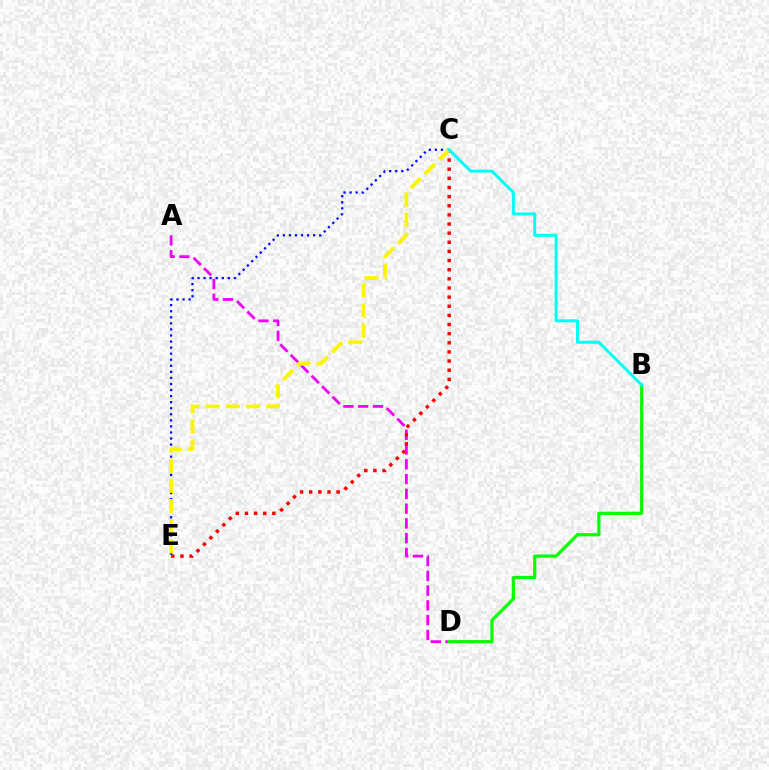{('A', 'D'): [{'color': '#ee00ff', 'line_style': 'dashed', 'thickness': 2.01}], ('B', 'D'): [{'color': '#08ff00', 'line_style': 'solid', 'thickness': 2.3}], ('C', 'E'): [{'color': '#ff0000', 'line_style': 'dotted', 'thickness': 2.48}, {'color': '#0010ff', 'line_style': 'dotted', 'thickness': 1.65}, {'color': '#fcf500', 'line_style': 'dashed', 'thickness': 2.74}], ('B', 'C'): [{'color': '#00fff6', 'line_style': 'solid', 'thickness': 2.15}]}